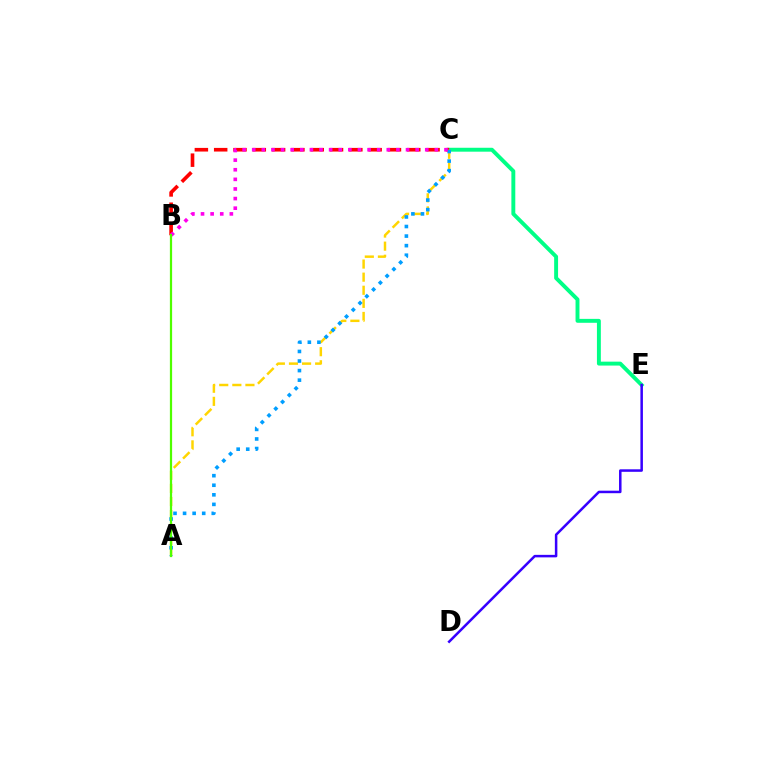{('C', 'E'): [{'color': '#00ff86', 'line_style': 'solid', 'thickness': 2.82}], ('B', 'C'): [{'color': '#ff0000', 'line_style': 'dashed', 'thickness': 2.62}, {'color': '#ff00ed', 'line_style': 'dotted', 'thickness': 2.61}], ('A', 'C'): [{'color': '#ffd500', 'line_style': 'dashed', 'thickness': 1.78}, {'color': '#009eff', 'line_style': 'dotted', 'thickness': 2.6}], ('D', 'E'): [{'color': '#3700ff', 'line_style': 'solid', 'thickness': 1.81}], ('A', 'B'): [{'color': '#4fff00', 'line_style': 'solid', 'thickness': 1.61}]}